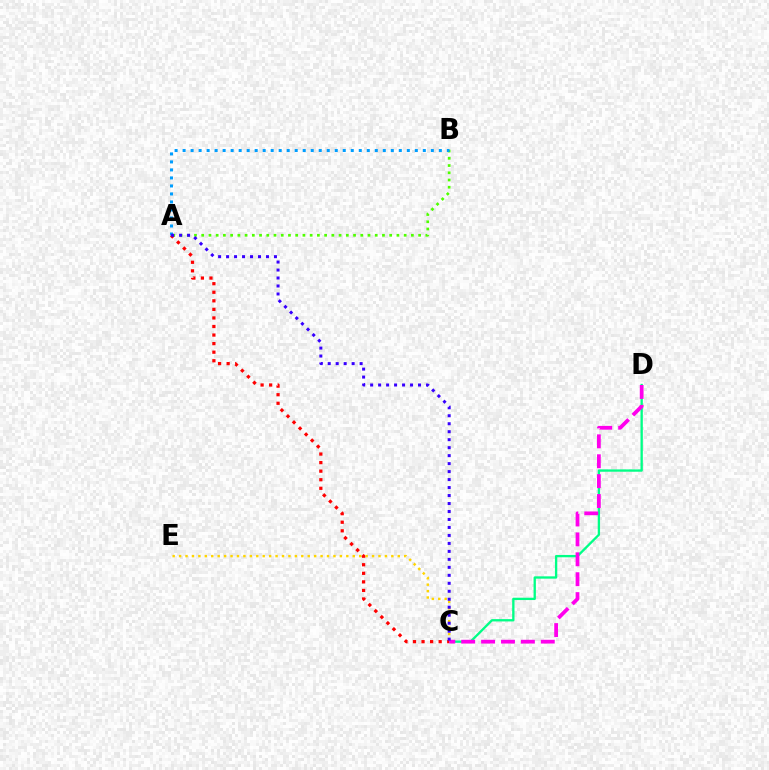{('C', 'D'): [{'color': '#00ff86', 'line_style': 'solid', 'thickness': 1.67}, {'color': '#ff00ed', 'line_style': 'dashed', 'thickness': 2.7}], ('A', 'B'): [{'color': '#4fff00', 'line_style': 'dotted', 'thickness': 1.96}, {'color': '#009eff', 'line_style': 'dotted', 'thickness': 2.18}], ('C', 'E'): [{'color': '#ffd500', 'line_style': 'dotted', 'thickness': 1.75}], ('A', 'C'): [{'color': '#ff0000', 'line_style': 'dotted', 'thickness': 2.33}, {'color': '#3700ff', 'line_style': 'dotted', 'thickness': 2.17}]}